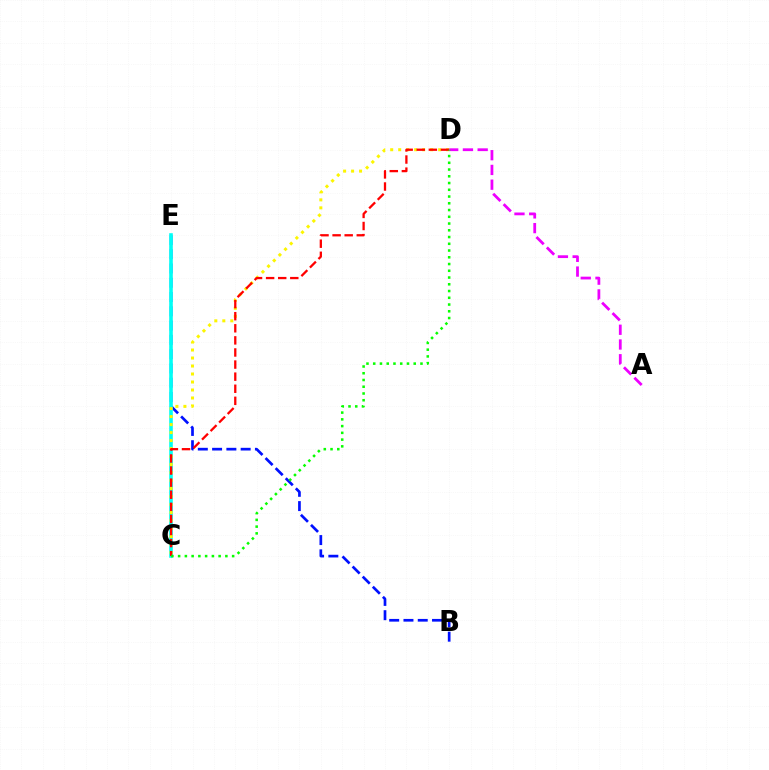{('B', 'E'): [{'color': '#0010ff', 'line_style': 'dashed', 'thickness': 1.94}], ('C', 'E'): [{'color': '#00fff6', 'line_style': 'solid', 'thickness': 2.59}], ('C', 'D'): [{'color': '#fcf500', 'line_style': 'dotted', 'thickness': 2.17}, {'color': '#ff0000', 'line_style': 'dashed', 'thickness': 1.64}, {'color': '#08ff00', 'line_style': 'dotted', 'thickness': 1.83}], ('A', 'D'): [{'color': '#ee00ff', 'line_style': 'dashed', 'thickness': 2.0}]}